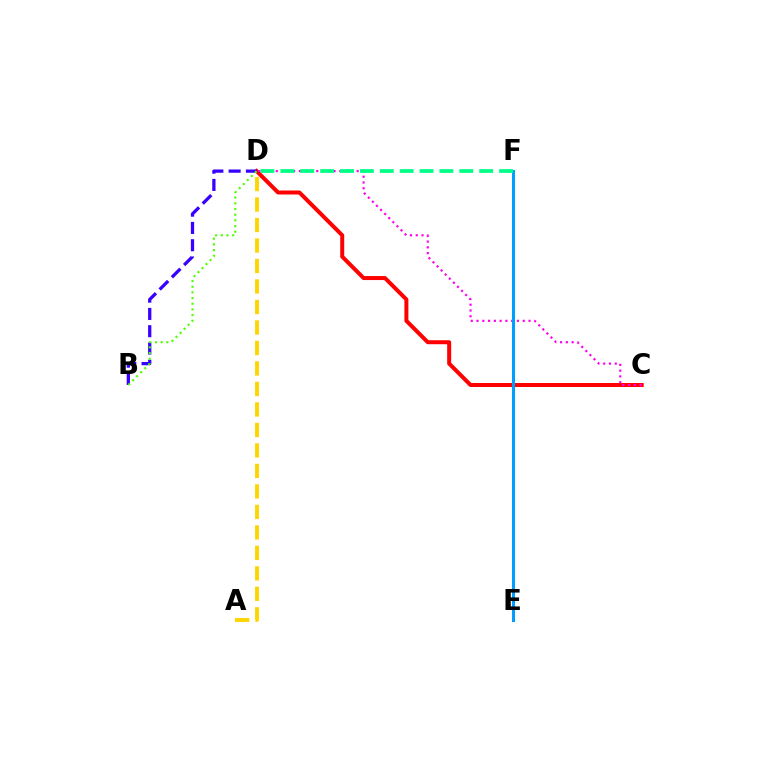{('A', 'D'): [{'color': '#ffd500', 'line_style': 'dashed', 'thickness': 2.78}], ('C', 'D'): [{'color': '#ff0000', 'line_style': 'solid', 'thickness': 2.88}, {'color': '#ff00ed', 'line_style': 'dotted', 'thickness': 1.57}], ('E', 'F'): [{'color': '#009eff', 'line_style': 'solid', 'thickness': 2.17}], ('B', 'D'): [{'color': '#3700ff', 'line_style': 'dashed', 'thickness': 2.35}, {'color': '#4fff00', 'line_style': 'dotted', 'thickness': 1.54}], ('D', 'F'): [{'color': '#00ff86', 'line_style': 'dashed', 'thickness': 2.7}]}